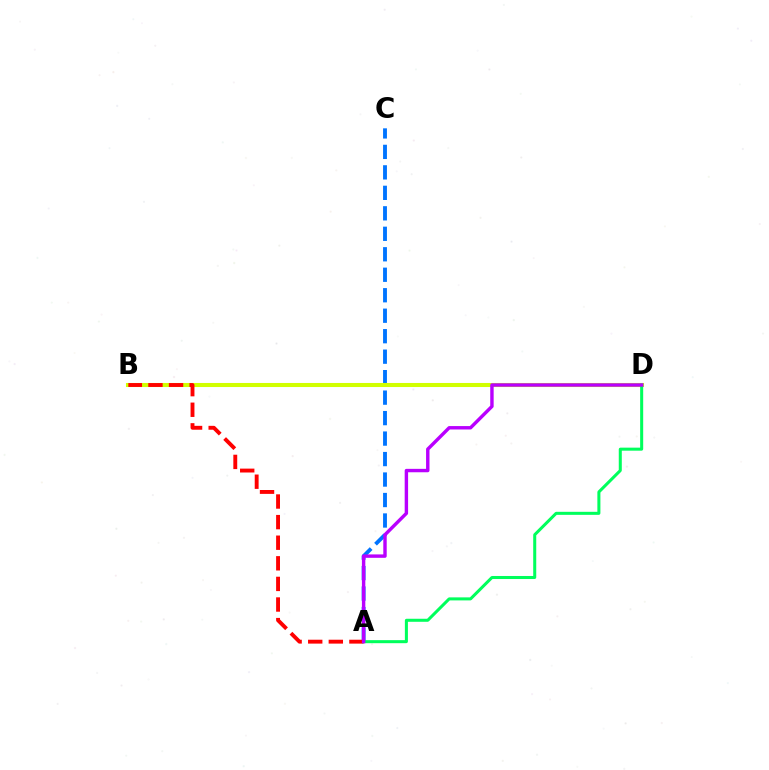{('A', 'C'): [{'color': '#0074ff', 'line_style': 'dashed', 'thickness': 2.78}], ('B', 'D'): [{'color': '#d1ff00', 'line_style': 'solid', 'thickness': 2.93}], ('A', 'B'): [{'color': '#ff0000', 'line_style': 'dashed', 'thickness': 2.8}], ('A', 'D'): [{'color': '#00ff5c', 'line_style': 'solid', 'thickness': 2.18}, {'color': '#b900ff', 'line_style': 'solid', 'thickness': 2.46}]}